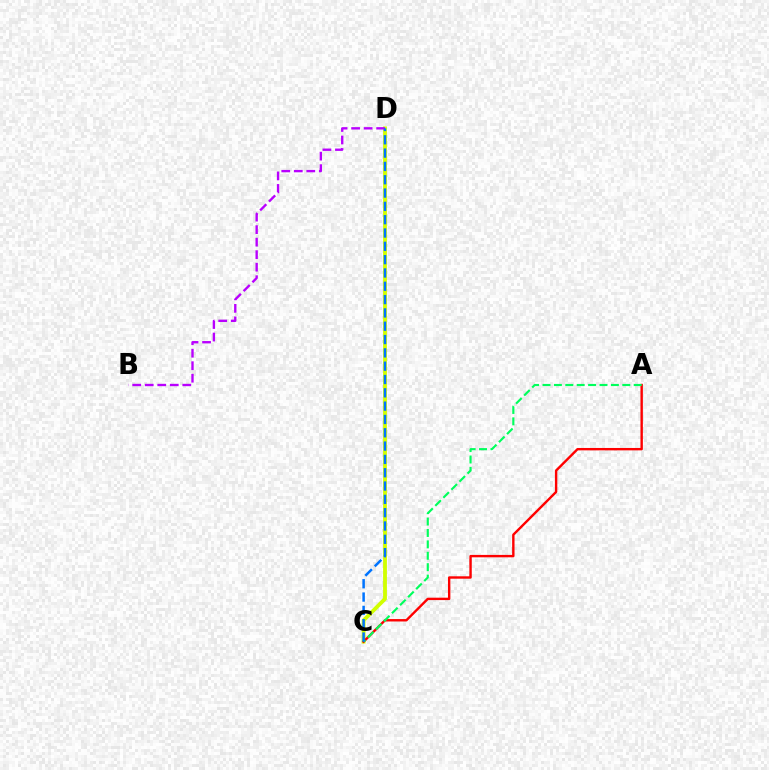{('C', 'D'): [{'color': '#d1ff00', 'line_style': 'solid', 'thickness': 2.75}, {'color': '#0074ff', 'line_style': 'dashed', 'thickness': 1.81}], ('A', 'C'): [{'color': '#ff0000', 'line_style': 'solid', 'thickness': 1.73}, {'color': '#00ff5c', 'line_style': 'dashed', 'thickness': 1.55}], ('B', 'D'): [{'color': '#b900ff', 'line_style': 'dashed', 'thickness': 1.7}]}